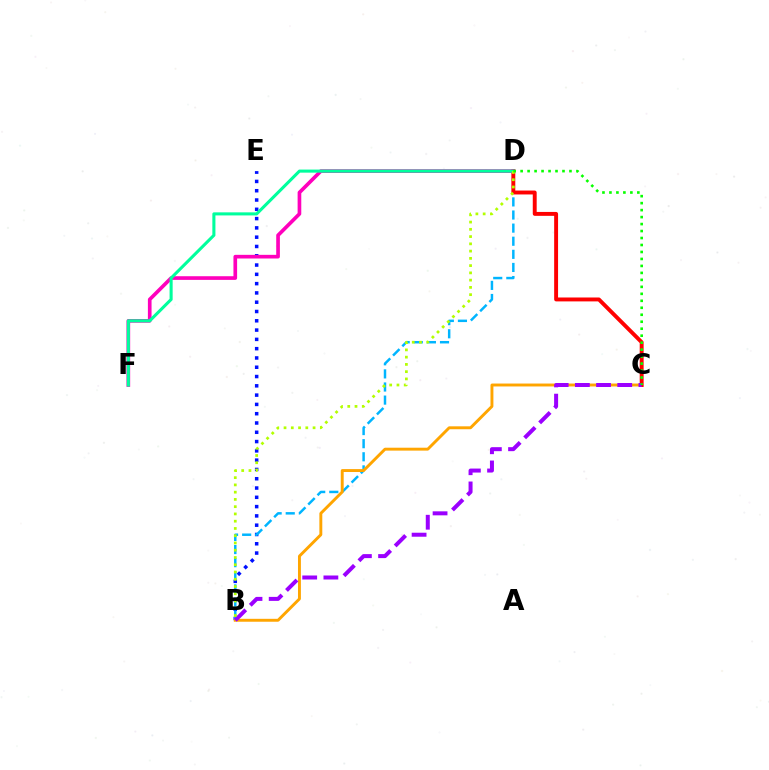{('B', 'E'): [{'color': '#0010ff', 'line_style': 'dotted', 'thickness': 2.52}], ('B', 'D'): [{'color': '#00b5ff', 'line_style': 'dashed', 'thickness': 1.78}, {'color': '#b3ff00', 'line_style': 'dotted', 'thickness': 1.97}], ('B', 'C'): [{'color': '#ffa500', 'line_style': 'solid', 'thickness': 2.1}, {'color': '#9b00ff', 'line_style': 'dashed', 'thickness': 2.88}], ('C', 'D'): [{'color': '#ff0000', 'line_style': 'solid', 'thickness': 2.81}, {'color': '#08ff00', 'line_style': 'dotted', 'thickness': 1.9}], ('D', 'F'): [{'color': '#ff00bd', 'line_style': 'solid', 'thickness': 2.64}, {'color': '#00ff9d', 'line_style': 'solid', 'thickness': 2.21}]}